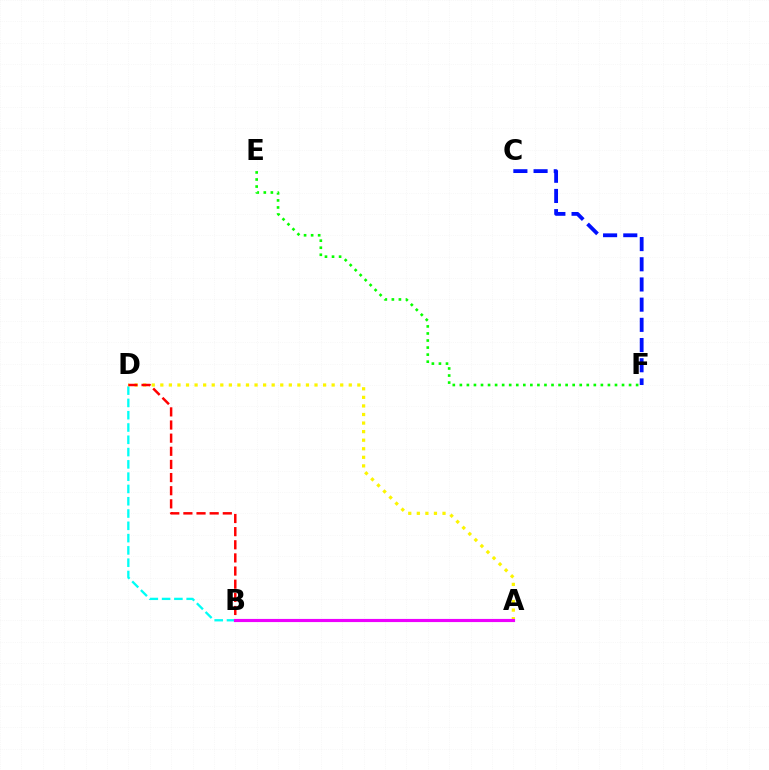{('E', 'F'): [{'color': '#08ff00', 'line_style': 'dotted', 'thickness': 1.92}], ('C', 'F'): [{'color': '#0010ff', 'line_style': 'dashed', 'thickness': 2.74}], ('B', 'D'): [{'color': '#00fff6', 'line_style': 'dashed', 'thickness': 1.67}, {'color': '#ff0000', 'line_style': 'dashed', 'thickness': 1.78}], ('A', 'D'): [{'color': '#fcf500', 'line_style': 'dotted', 'thickness': 2.33}], ('A', 'B'): [{'color': '#ee00ff', 'line_style': 'solid', 'thickness': 2.27}]}